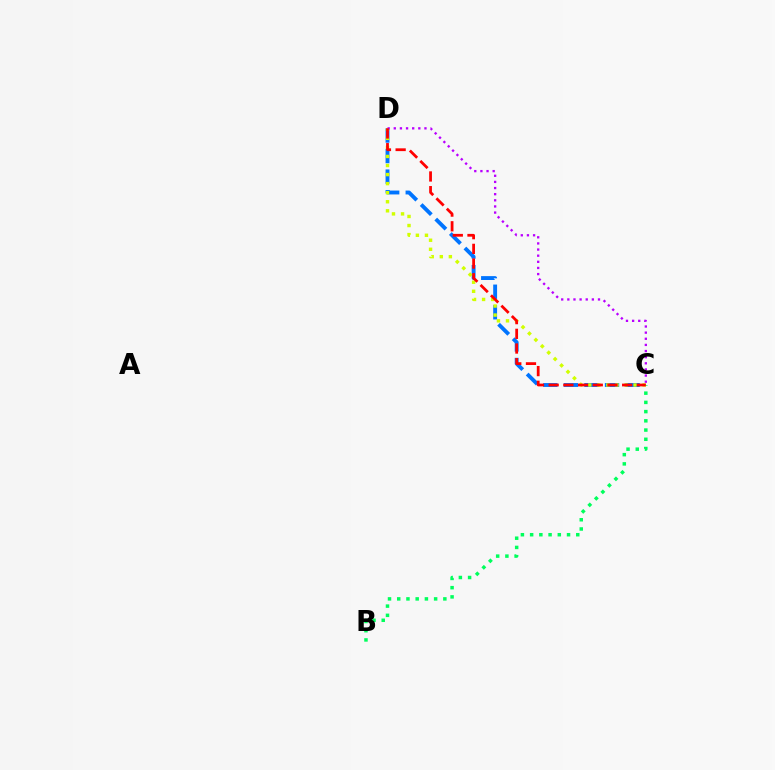{('C', 'D'): [{'color': '#0074ff', 'line_style': 'dashed', 'thickness': 2.79}, {'color': '#d1ff00', 'line_style': 'dotted', 'thickness': 2.46}, {'color': '#b900ff', 'line_style': 'dotted', 'thickness': 1.67}, {'color': '#ff0000', 'line_style': 'dashed', 'thickness': 2.0}], ('B', 'C'): [{'color': '#00ff5c', 'line_style': 'dotted', 'thickness': 2.51}]}